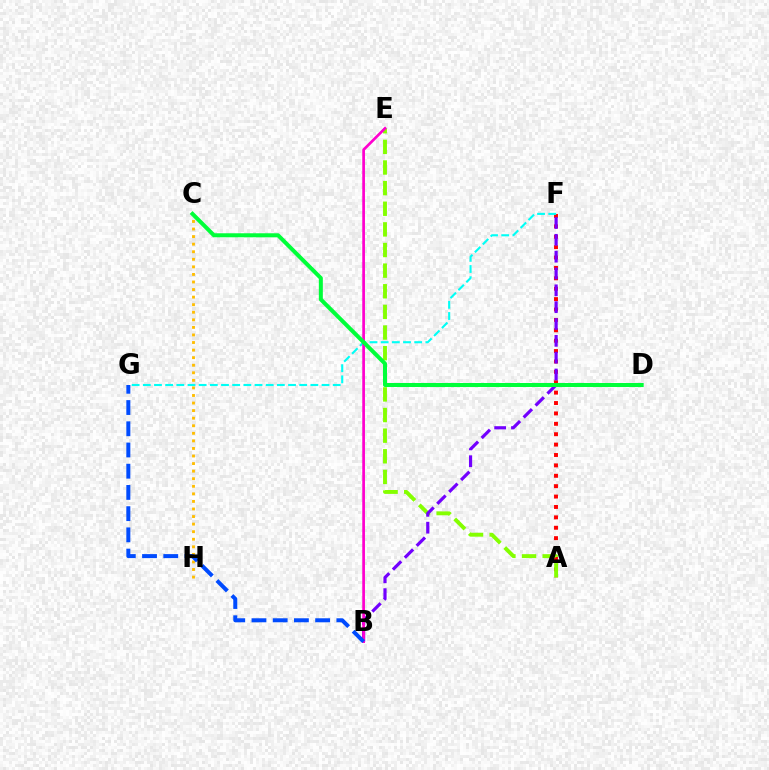{('A', 'F'): [{'color': '#ff0000', 'line_style': 'dotted', 'thickness': 2.82}], ('C', 'H'): [{'color': '#ffbd00', 'line_style': 'dotted', 'thickness': 2.06}], ('A', 'E'): [{'color': '#84ff00', 'line_style': 'dashed', 'thickness': 2.8}], ('F', 'G'): [{'color': '#00fff6', 'line_style': 'dashed', 'thickness': 1.52}], ('B', 'F'): [{'color': '#7200ff', 'line_style': 'dashed', 'thickness': 2.29}], ('B', 'E'): [{'color': '#ff00cf', 'line_style': 'solid', 'thickness': 1.95}], ('B', 'G'): [{'color': '#004bff', 'line_style': 'dashed', 'thickness': 2.88}], ('C', 'D'): [{'color': '#00ff39', 'line_style': 'solid', 'thickness': 2.88}]}